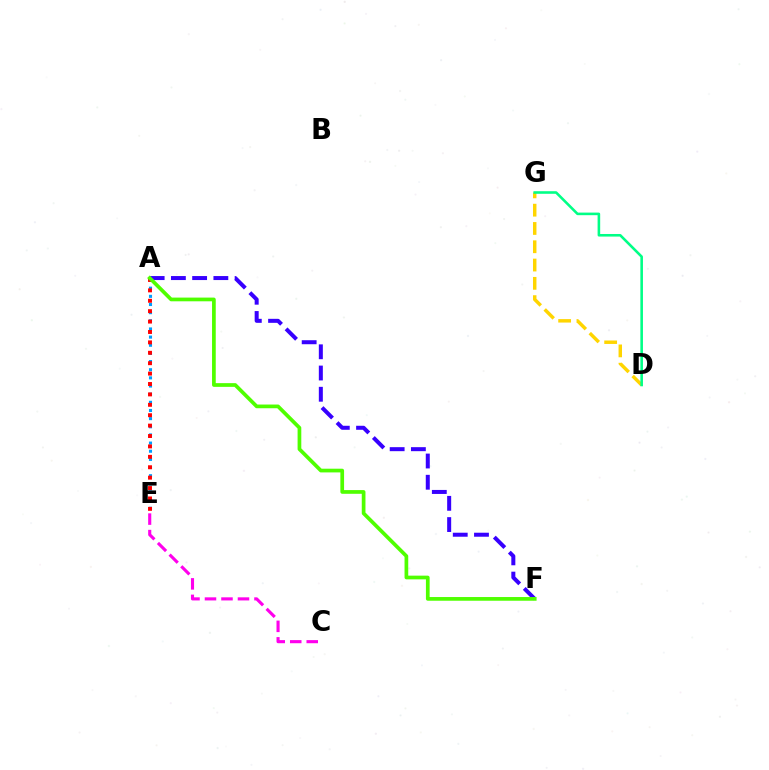{('C', 'E'): [{'color': '#ff00ed', 'line_style': 'dashed', 'thickness': 2.24}], ('A', 'E'): [{'color': '#009eff', 'line_style': 'dotted', 'thickness': 2.22}, {'color': '#ff0000', 'line_style': 'dotted', 'thickness': 2.83}], ('D', 'G'): [{'color': '#ffd500', 'line_style': 'dashed', 'thickness': 2.49}, {'color': '#00ff86', 'line_style': 'solid', 'thickness': 1.86}], ('A', 'F'): [{'color': '#3700ff', 'line_style': 'dashed', 'thickness': 2.88}, {'color': '#4fff00', 'line_style': 'solid', 'thickness': 2.67}]}